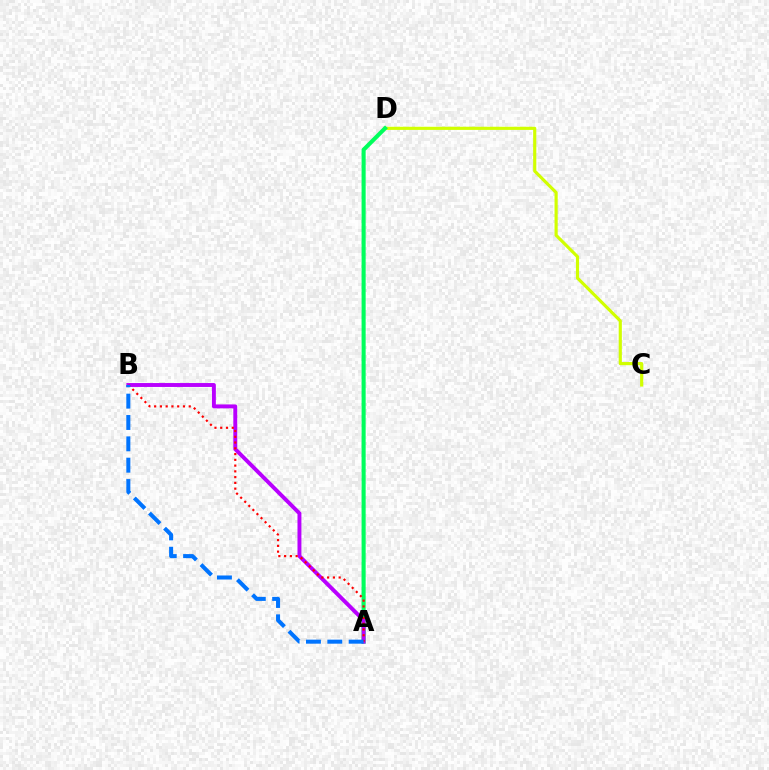{('C', 'D'): [{'color': '#d1ff00', 'line_style': 'solid', 'thickness': 2.27}], ('A', 'D'): [{'color': '#00ff5c', 'line_style': 'solid', 'thickness': 2.94}], ('A', 'B'): [{'color': '#b900ff', 'line_style': 'solid', 'thickness': 2.82}, {'color': '#ff0000', 'line_style': 'dotted', 'thickness': 1.57}, {'color': '#0074ff', 'line_style': 'dashed', 'thickness': 2.9}]}